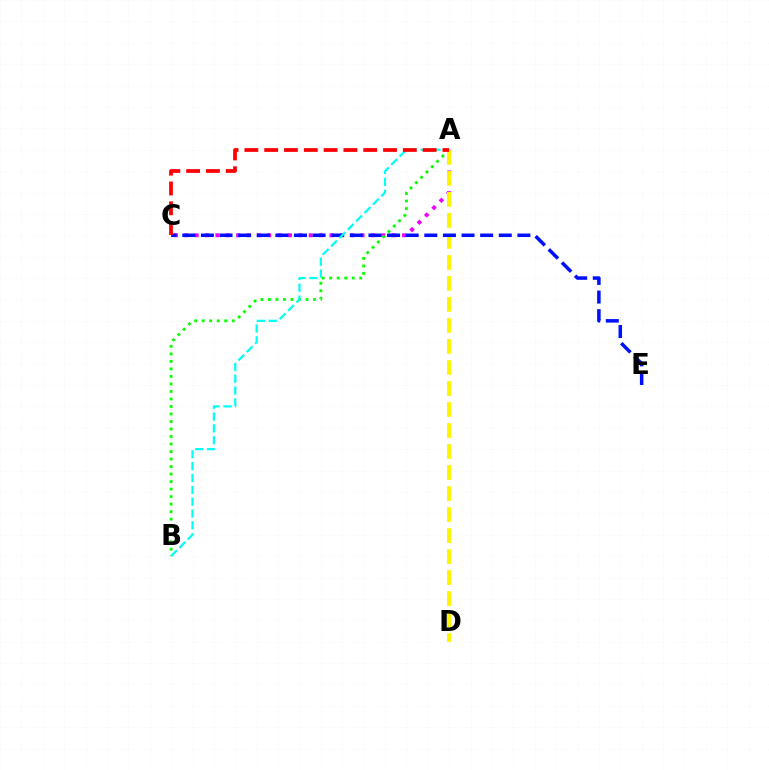{('A', 'C'): [{'color': '#ee00ff', 'line_style': 'dotted', 'thickness': 2.82}, {'color': '#ff0000', 'line_style': 'dashed', 'thickness': 2.69}], ('A', 'B'): [{'color': '#08ff00', 'line_style': 'dotted', 'thickness': 2.04}, {'color': '#00fff6', 'line_style': 'dashed', 'thickness': 1.61}], ('A', 'D'): [{'color': '#fcf500', 'line_style': 'dashed', 'thickness': 2.85}], ('C', 'E'): [{'color': '#0010ff', 'line_style': 'dashed', 'thickness': 2.53}]}